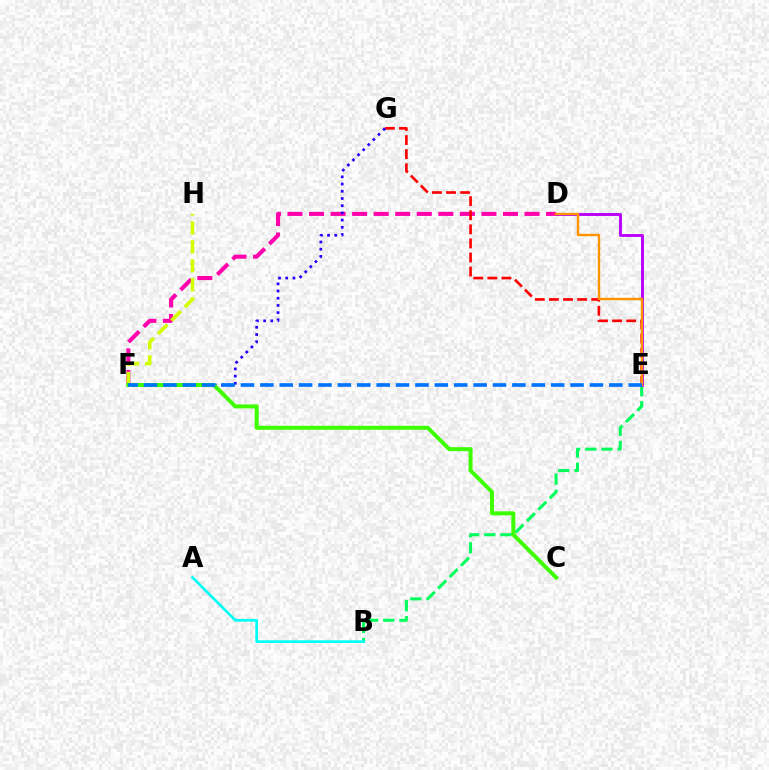{('B', 'E'): [{'color': '#00ff5c', 'line_style': 'dashed', 'thickness': 2.19}], ('D', 'E'): [{'color': '#b900ff', 'line_style': 'solid', 'thickness': 2.08}, {'color': '#ff9400', 'line_style': 'solid', 'thickness': 1.74}], ('D', 'F'): [{'color': '#ff00ac', 'line_style': 'dashed', 'thickness': 2.93}], ('E', 'G'): [{'color': '#ff0000', 'line_style': 'dashed', 'thickness': 1.91}], ('F', 'G'): [{'color': '#2500ff', 'line_style': 'dotted', 'thickness': 1.96}], ('A', 'B'): [{'color': '#00fff6', 'line_style': 'solid', 'thickness': 1.95}], ('F', 'H'): [{'color': '#d1ff00', 'line_style': 'dashed', 'thickness': 2.58}], ('C', 'F'): [{'color': '#3dff00', 'line_style': 'solid', 'thickness': 2.88}], ('E', 'F'): [{'color': '#0074ff', 'line_style': 'dashed', 'thickness': 2.63}]}